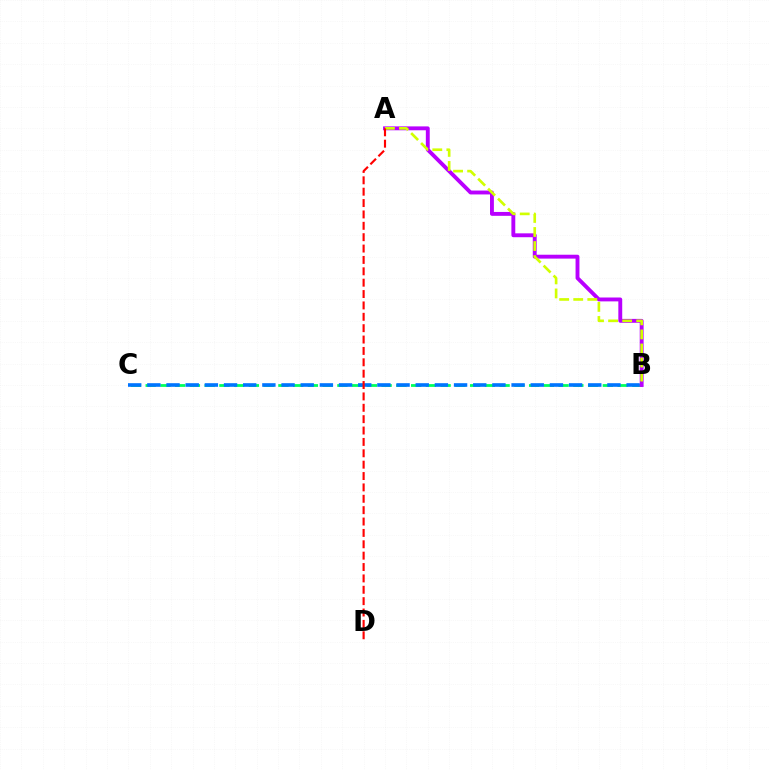{('B', 'C'): [{'color': '#00ff5c', 'line_style': 'dashed', 'thickness': 2.0}, {'color': '#0074ff', 'line_style': 'dashed', 'thickness': 2.6}], ('A', 'B'): [{'color': '#b900ff', 'line_style': 'solid', 'thickness': 2.79}, {'color': '#d1ff00', 'line_style': 'dashed', 'thickness': 1.91}], ('A', 'D'): [{'color': '#ff0000', 'line_style': 'dashed', 'thickness': 1.55}]}